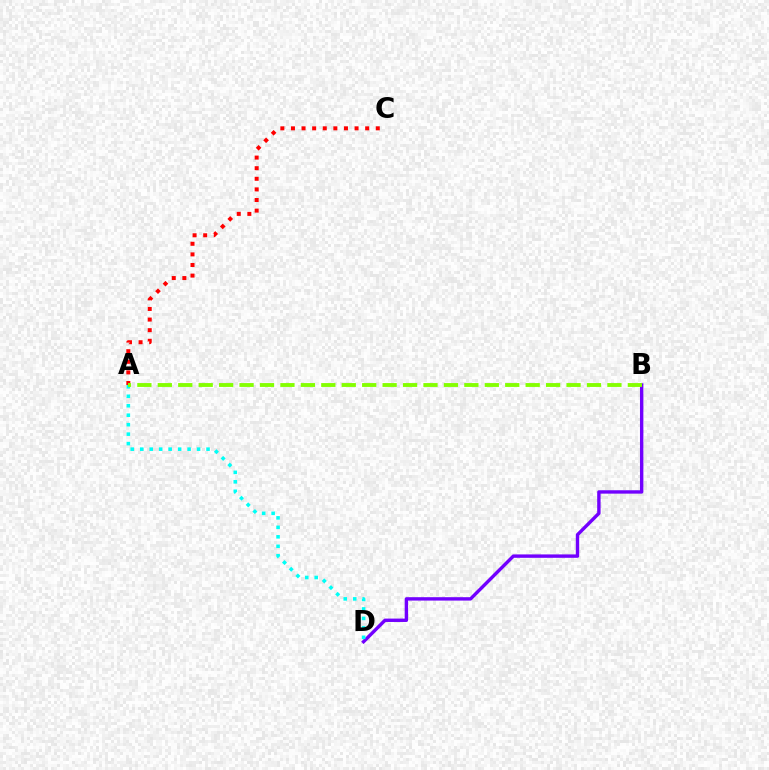{('A', 'C'): [{'color': '#ff0000', 'line_style': 'dotted', 'thickness': 2.88}], ('B', 'D'): [{'color': '#7200ff', 'line_style': 'solid', 'thickness': 2.44}], ('A', 'D'): [{'color': '#00fff6', 'line_style': 'dotted', 'thickness': 2.57}], ('A', 'B'): [{'color': '#84ff00', 'line_style': 'dashed', 'thickness': 2.78}]}